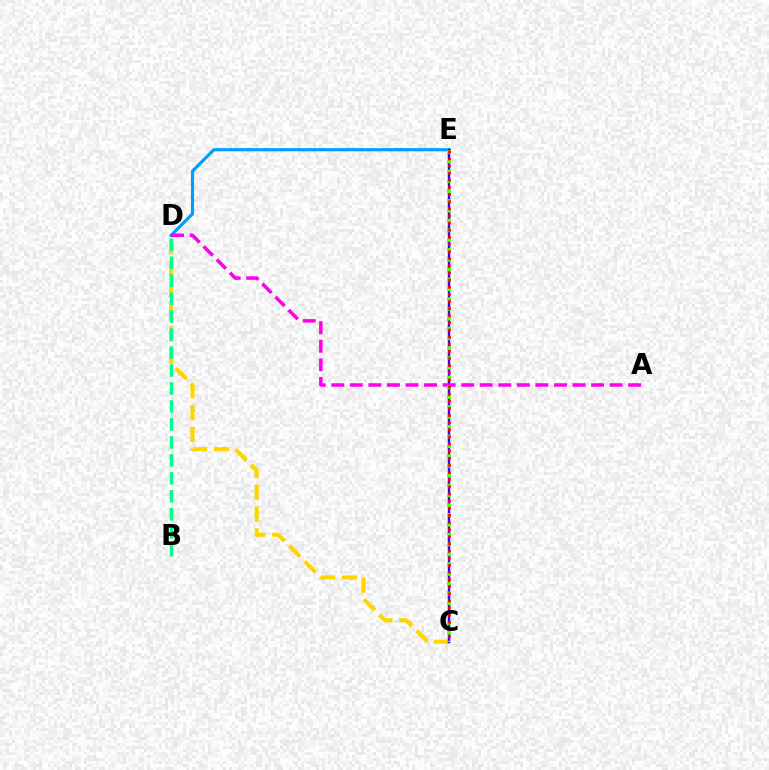{('D', 'E'): [{'color': '#009eff', 'line_style': 'solid', 'thickness': 2.26}], ('C', 'D'): [{'color': '#ffd500', 'line_style': 'dashed', 'thickness': 2.97}], ('C', 'E'): [{'color': '#3700ff', 'line_style': 'solid', 'thickness': 1.74}, {'color': '#4fff00', 'line_style': 'dotted', 'thickness': 2.67}, {'color': '#ff0000', 'line_style': 'dotted', 'thickness': 1.94}], ('A', 'D'): [{'color': '#ff00ed', 'line_style': 'dashed', 'thickness': 2.52}], ('B', 'D'): [{'color': '#00ff86', 'line_style': 'dashed', 'thickness': 2.44}]}